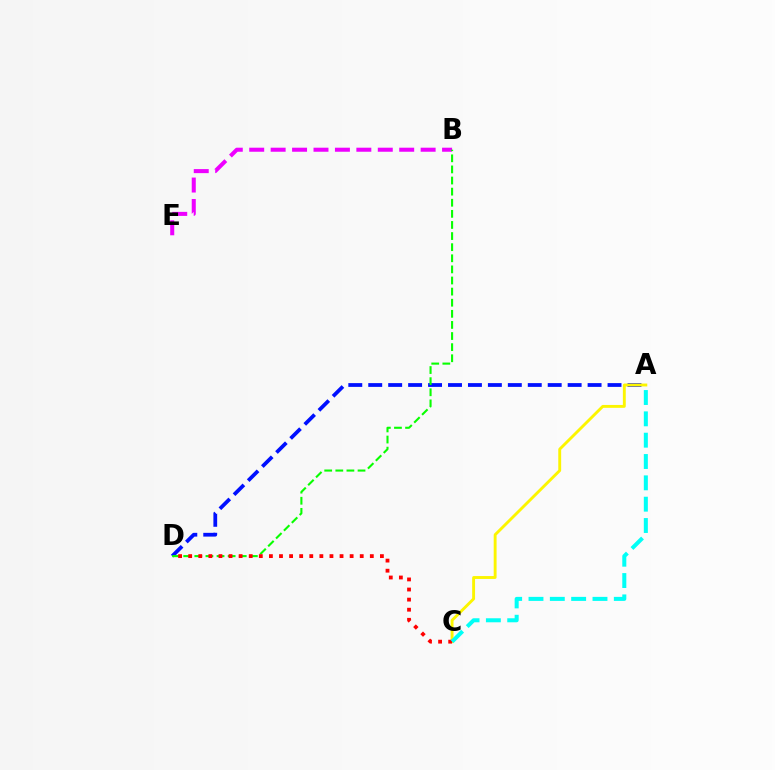{('A', 'D'): [{'color': '#0010ff', 'line_style': 'dashed', 'thickness': 2.71}], ('B', 'E'): [{'color': '#ee00ff', 'line_style': 'dashed', 'thickness': 2.91}], ('B', 'D'): [{'color': '#08ff00', 'line_style': 'dashed', 'thickness': 1.51}], ('A', 'C'): [{'color': '#fcf500', 'line_style': 'solid', 'thickness': 2.08}, {'color': '#00fff6', 'line_style': 'dashed', 'thickness': 2.9}], ('C', 'D'): [{'color': '#ff0000', 'line_style': 'dotted', 'thickness': 2.74}]}